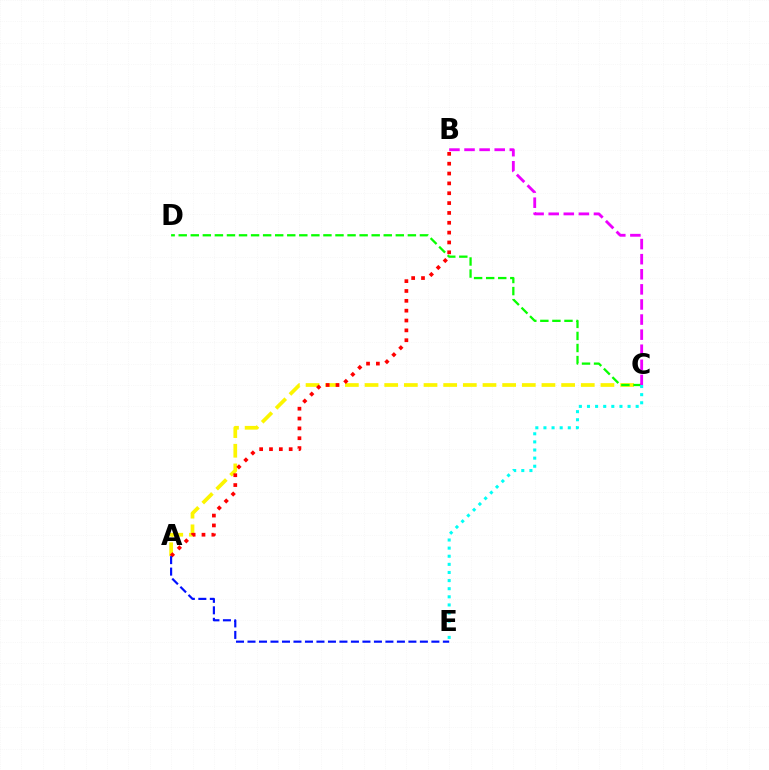{('A', 'C'): [{'color': '#fcf500', 'line_style': 'dashed', 'thickness': 2.67}], ('C', 'D'): [{'color': '#08ff00', 'line_style': 'dashed', 'thickness': 1.64}], ('C', 'E'): [{'color': '#00fff6', 'line_style': 'dotted', 'thickness': 2.2}], ('A', 'B'): [{'color': '#ff0000', 'line_style': 'dotted', 'thickness': 2.68}], ('B', 'C'): [{'color': '#ee00ff', 'line_style': 'dashed', 'thickness': 2.05}], ('A', 'E'): [{'color': '#0010ff', 'line_style': 'dashed', 'thickness': 1.56}]}